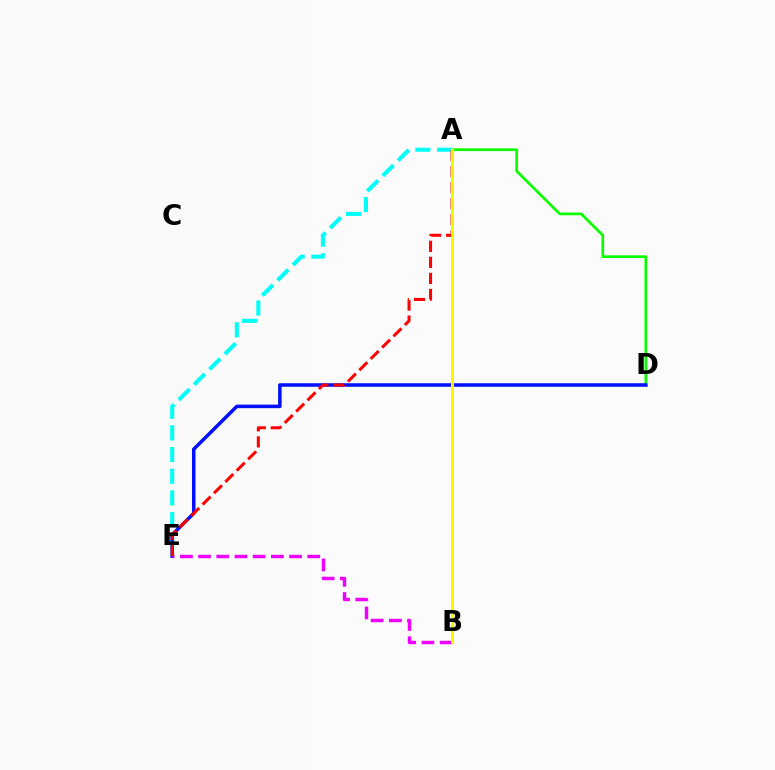{('A', 'D'): [{'color': '#08ff00', 'line_style': 'solid', 'thickness': 1.94}], ('A', 'E'): [{'color': '#00fff6', 'line_style': 'dashed', 'thickness': 2.94}, {'color': '#ff0000', 'line_style': 'dashed', 'thickness': 2.18}], ('D', 'E'): [{'color': '#0010ff', 'line_style': 'solid', 'thickness': 2.54}], ('B', 'E'): [{'color': '#ee00ff', 'line_style': 'dashed', 'thickness': 2.47}], ('A', 'B'): [{'color': '#fcf500', 'line_style': 'solid', 'thickness': 2.11}]}